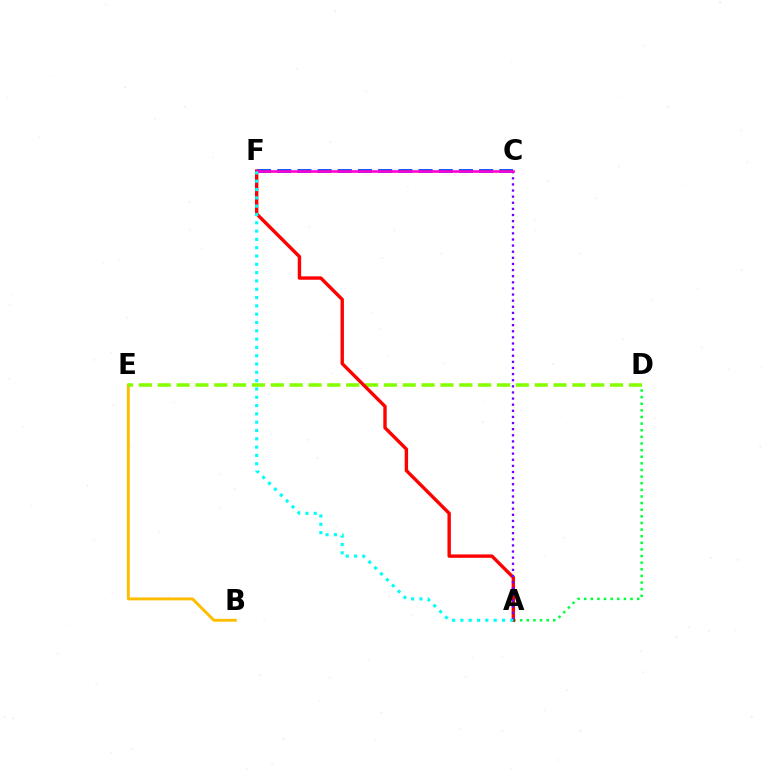{('C', 'F'): [{'color': '#004bff', 'line_style': 'dashed', 'thickness': 2.74}, {'color': '#ff00cf', 'line_style': 'solid', 'thickness': 1.88}], ('A', 'D'): [{'color': '#00ff39', 'line_style': 'dotted', 'thickness': 1.8}], ('B', 'E'): [{'color': '#ffbd00', 'line_style': 'solid', 'thickness': 2.1}], ('D', 'E'): [{'color': '#84ff00', 'line_style': 'dashed', 'thickness': 2.56}], ('A', 'F'): [{'color': '#ff0000', 'line_style': 'solid', 'thickness': 2.44}, {'color': '#00fff6', 'line_style': 'dotted', 'thickness': 2.26}], ('A', 'C'): [{'color': '#7200ff', 'line_style': 'dotted', 'thickness': 1.66}]}